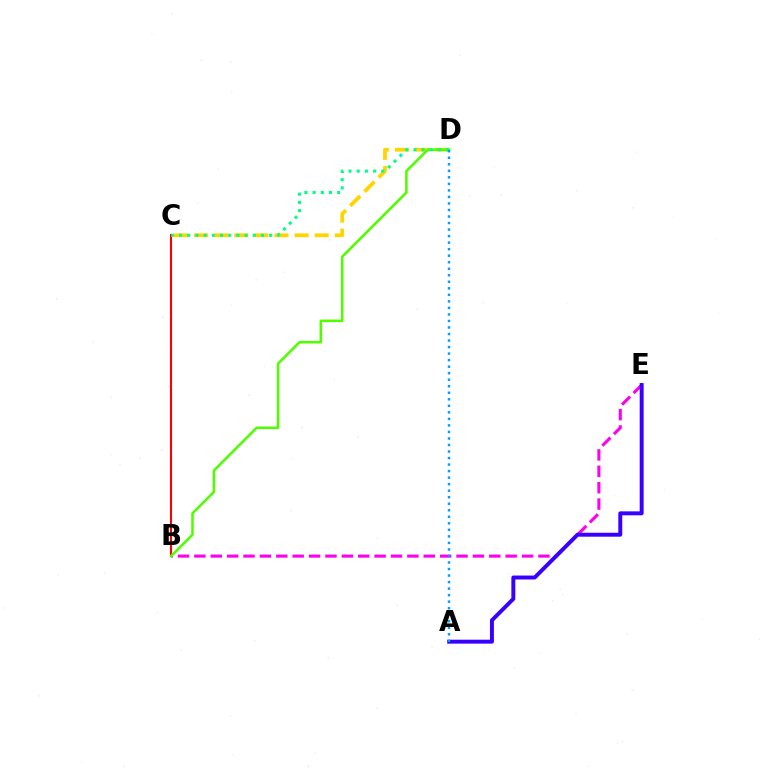{('B', 'C'): [{'color': '#ff0000', 'line_style': 'solid', 'thickness': 1.51}], ('B', 'E'): [{'color': '#ff00ed', 'line_style': 'dashed', 'thickness': 2.23}], ('C', 'D'): [{'color': '#ffd500', 'line_style': 'dashed', 'thickness': 2.73}, {'color': '#00ff86', 'line_style': 'dotted', 'thickness': 2.22}], ('A', 'E'): [{'color': '#3700ff', 'line_style': 'solid', 'thickness': 2.84}], ('B', 'D'): [{'color': '#4fff00', 'line_style': 'solid', 'thickness': 1.84}], ('A', 'D'): [{'color': '#009eff', 'line_style': 'dotted', 'thickness': 1.77}]}